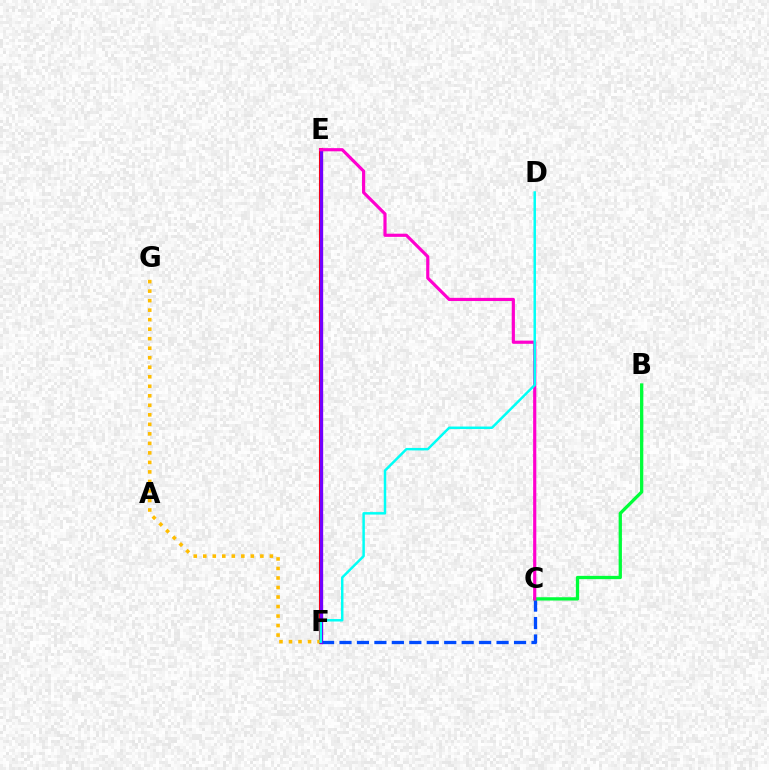{('E', 'F'): [{'color': '#84ff00', 'line_style': 'dotted', 'thickness': 1.61}, {'color': '#ff0000', 'line_style': 'solid', 'thickness': 2.96}, {'color': '#7200ff', 'line_style': 'solid', 'thickness': 2.33}], ('F', 'G'): [{'color': '#ffbd00', 'line_style': 'dotted', 'thickness': 2.59}], ('C', 'F'): [{'color': '#004bff', 'line_style': 'dashed', 'thickness': 2.37}], ('B', 'C'): [{'color': '#00ff39', 'line_style': 'solid', 'thickness': 2.37}], ('C', 'E'): [{'color': '#ff00cf', 'line_style': 'solid', 'thickness': 2.28}], ('D', 'F'): [{'color': '#00fff6', 'line_style': 'solid', 'thickness': 1.78}]}